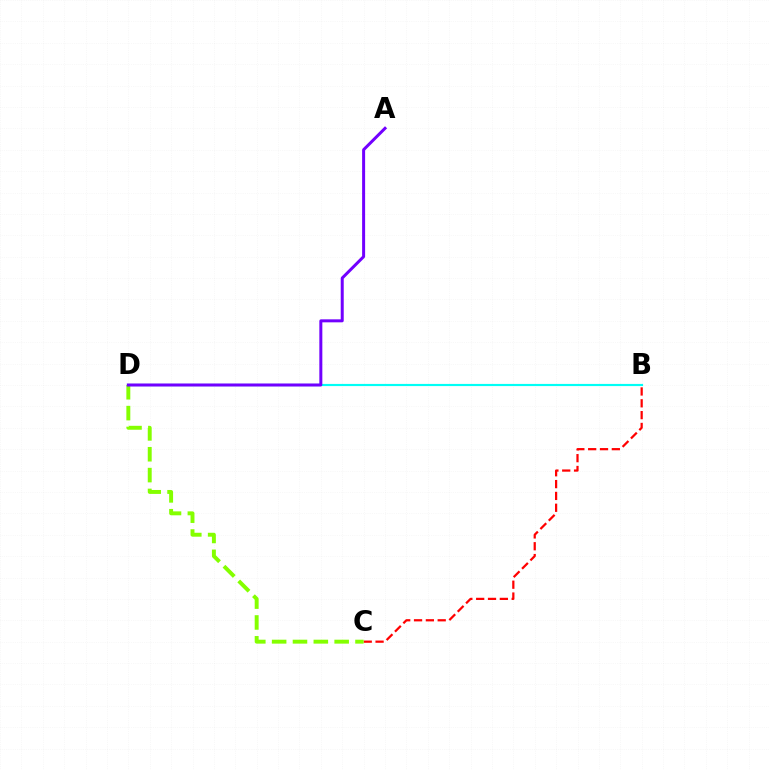{('B', 'C'): [{'color': '#ff0000', 'line_style': 'dashed', 'thickness': 1.61}], ('B', 'D'): [{'color': '#00fff6', 'line_style': 'solid', 'thickness': 1.56}], ('C', 'D'): [{'color': '#84ff00', 'line_style': 'dashed', 'thickness': 2.83}], ('A', 'D'): [{'color': '#7200ff', 'line_style': 'solid', 'thickness': 2.16}]}